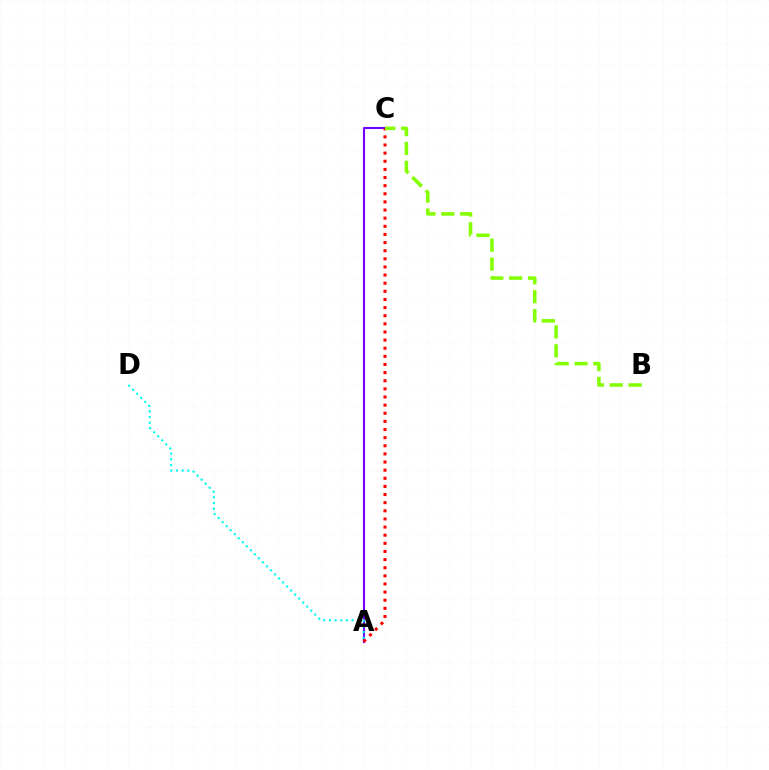{('A', 'C'): [{'color': '#7200ff', 'line_style': 'solid', 'thickness': 1.52}, {'color': '#ff0000', 'line_style': 'dotted', 'thickness': 2.21}], ('A', 'D'): [{'color': '#00fff6', 'line_style': 'dotted', 'thickness': 1.55}], ('B', 'C'): [{'color': '#84ff00', 'line_style': 'dashed', 'thickness': 2.56}]}